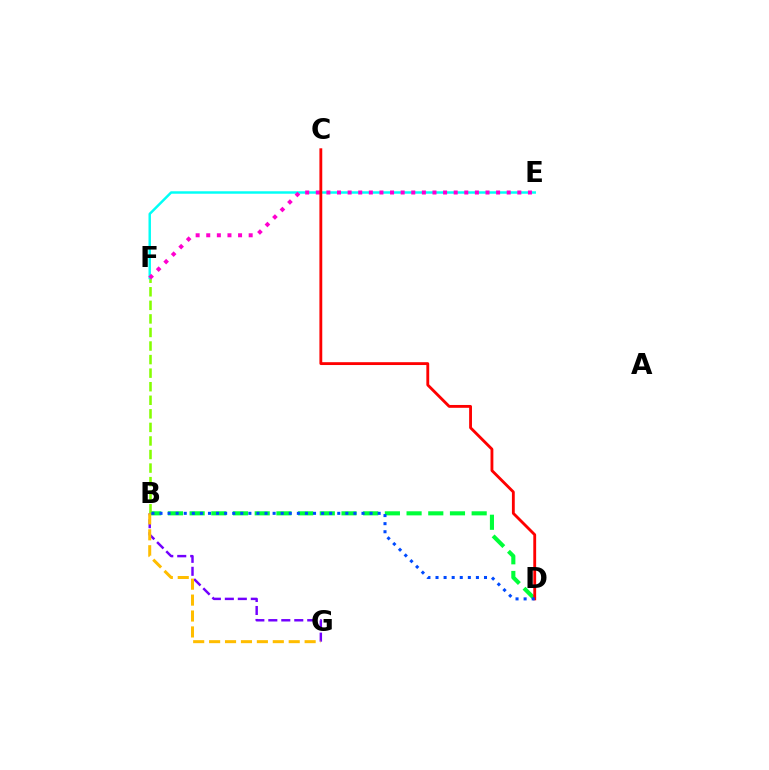{('B', 'D'): [{'color': '#00ff39', 'line_style': 'dashed', 'thickness': 2.95}, {'color': '#004bff', 'line_style': 'dotted', 'thickness': 2.2}], ('B', 'F'): [{'color': '#84ff00', 'line_style': 'dashed', 'thickness': 1.84}], ('B', 'G'): [{'color': '#7200ff', 'line_style': 'dashed', 'thickness': 1.76}, {'color': '#ffbd00', 'line_style': 'dashed', 'thickness': 2.16}], ('E', 'F'): [{'color': '#00fff6', 'line_style': 'solid', 'thickness': 1.77}, {'color': '#ff00cf', 'line_style': 'dotted', 'thickness': 2.88}], ('C', 'D'): [{'color': '#ff0000', 'line_style': 'solid', 'thickness': 2.05}]}